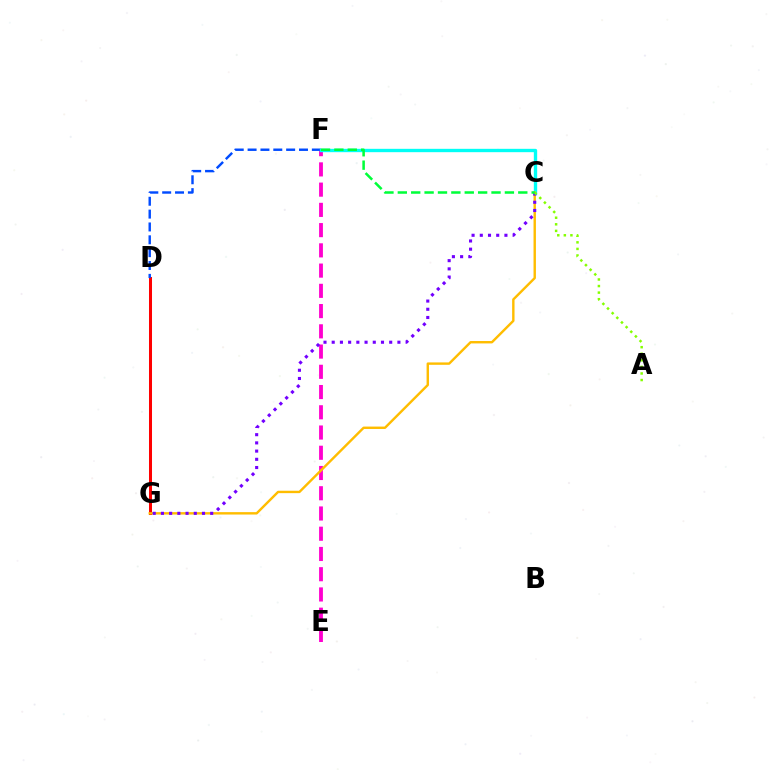{('E', 'F'): [{'color': '#ff00cf', 'line_style': 'dashed', 'thickness': 2.75}], ('D', 'G'): [{'color': '#ff0000', 'line_style': 'solid', 'thickness': 2.17}], ('D', 'F'): [{'color': '#004bff', 'line_style': 'dashed', 'thickness': 1.75}], ('C', 'F'): [{'color': '#00fff6', 'line_style': 'solid', 'thickness': 2.41}, {'color': '#00ff39', 'line_style': 'dashed', 'thickness': 1.82}], ('C', 'G'): [{'color': '#ffbd00', 'line_style': 'solid', 'thickness': 1.73}, {'color': '#7200ff', 'line_style': 'dotted', 'thickness': 2.23}], ('A', 'C'): [{'color': '#84ff00', 'line_style': 'dotted', 'thickness': 1.79}]}